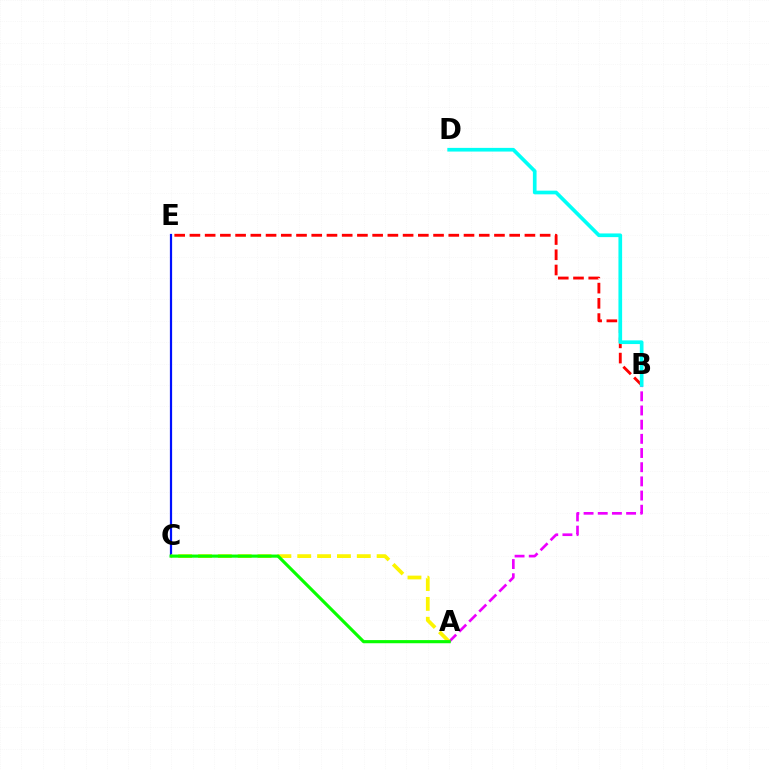{('B', 'E'): [{'color': '#ff0000', 'line_style': 'dashed', 'thickness': 2.07}], ('C', 'E'): [{'color': '#0010ff', 'line_style': 'solid', 'thickness': 1.6}], ('A', 'B'): [{'color': '#ee00ff', 'line_style': 'dashed', 'thickness': 1.93}], ('B', 'D'): [{'color': '#00fff6', 'line_style': 'solid', 'thickness': 2.65}], ('A', 'C'): [{'color': '#fcf500', 'line_style': 'dashed', 'thickness': 2.7}, {'color': '#08ff00', 'line_style': 'solid', 'thickness': 2.26}]}